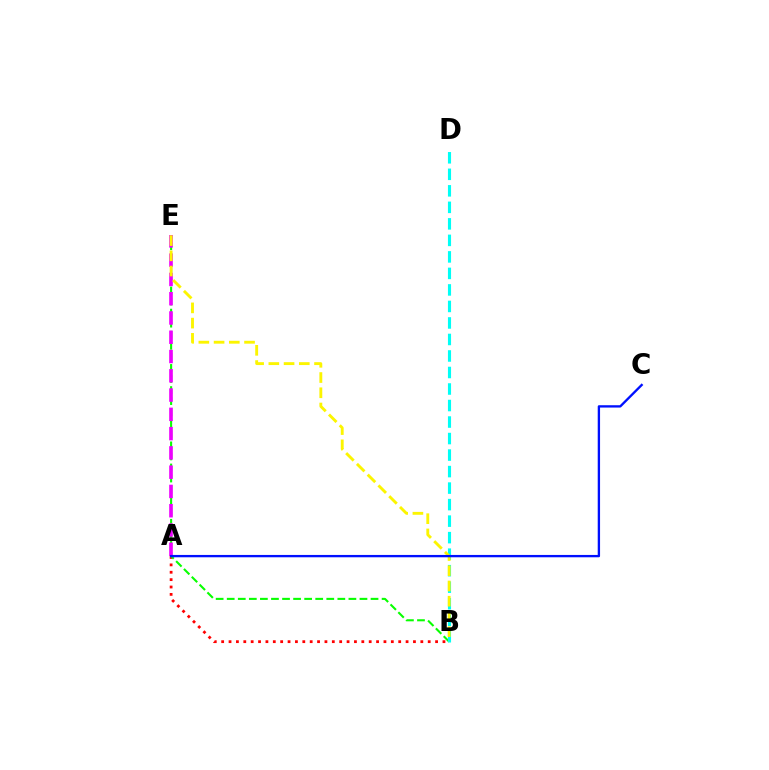{('A', 'B'): [{'color': '#ff0000', 'line_style': 'dotted', 'thickness': 2.0}], ('B', 'E'): [{'color': '#08ff00', 'line_style': 'dashed', 'thickness': 1.5}, {'color': '#fcf500', 'line_style': 'dashed', 'thickness': 2.07}], ('B', 'D'): [{'color': '#00fff6', 'line_style': 'dashed', 'thickness': 2.24}], ('A', 'E'): [{'color': '#ee00ff', 'line_style': 'dashed', 'thickness': 2.62}], ('A', 'C'): [{'color': '#0010ff', 'line_style': 'solid', 'thickness': 1.68}]}